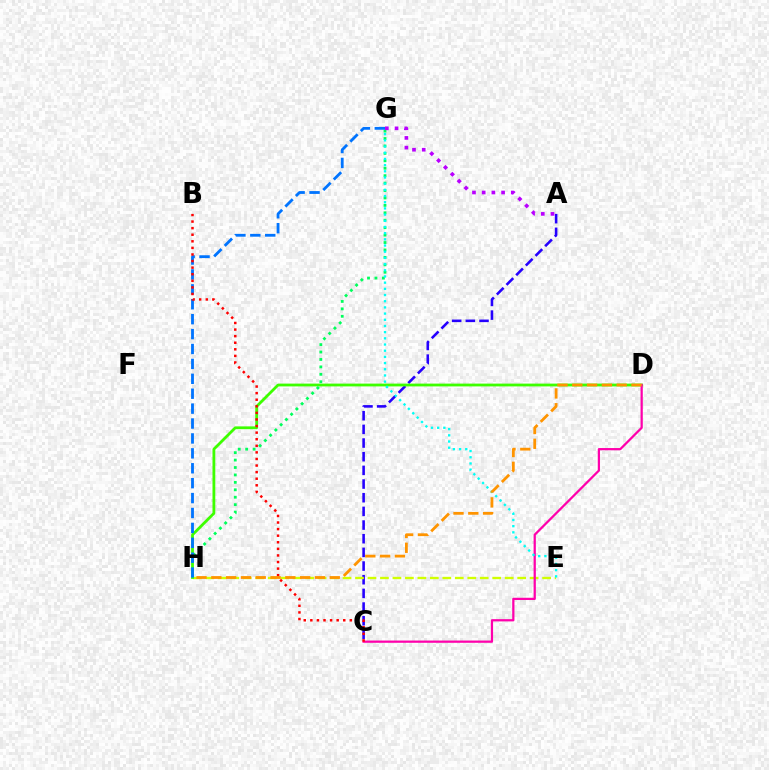{('A', 'C'): [{'color': '#2500ff', 'line_style': 'dashed', 'thickness': 1.86}], ('E', 'H'): [{'color': '#d1ff00', 'line_style': 'dashed', 'thickness': 1.69}], ('D', 'H'): [{'color': '#3dff00', 'line_style': 'solid', 'thickness': 2.01}, {'color': '#ff9400', 'line_style': 'dashed', 'thickness': 2.01}], ('C', 'D'): [{'color': '#ff00ac', 'line_style': 'solid', 'thickness': 1.62}], ('G', 'H'): [{'color': '#00ff5c', 'line_style': 'dotted', 'thickness': 2.02}, {'color': '#0074ff', 'line_style': 'dashed', 'thickness': 2.03}], ('E', 'G'): [{'color': '#00fff6', 'line_style': 'dotted', 'thickness': 1.68}], ('A', 'G'): [{'color': '#b900ff', 'line_style': 'dotted', 'thickness': 2.64}], ('B', 'C'): [{'color': '#ff0000', 'line_style': 'dotted', 'thickness': 1.79}]}